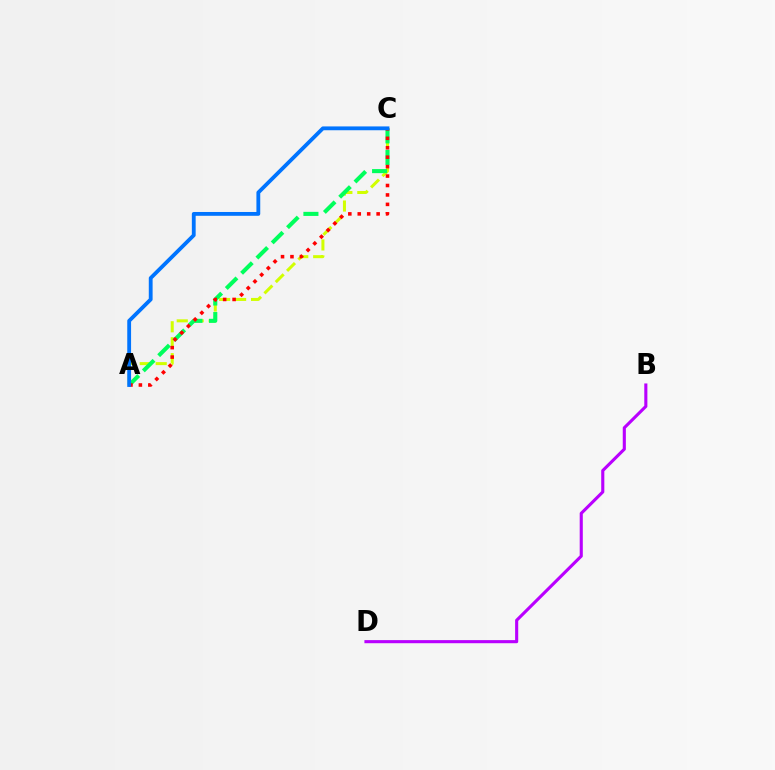{('A', 'C'): [{'color': '#d1ff00', 'line_style': 'dashed', 'thickness': 2.17}, {'color': '#00ff5c', 'line_style': 'dashed', 'thickness': 2.93}, {'color': '#ff0000', 'line_style': 'dotted', 'thickness': 2.56}, {'color': '#0074ff', 'line_style': 'solid', 'thickness': 2.75}], ('B', 'D'): [{'color': '#b900ff', 'line_style': 'solid', 'thickness': 2.23}]}